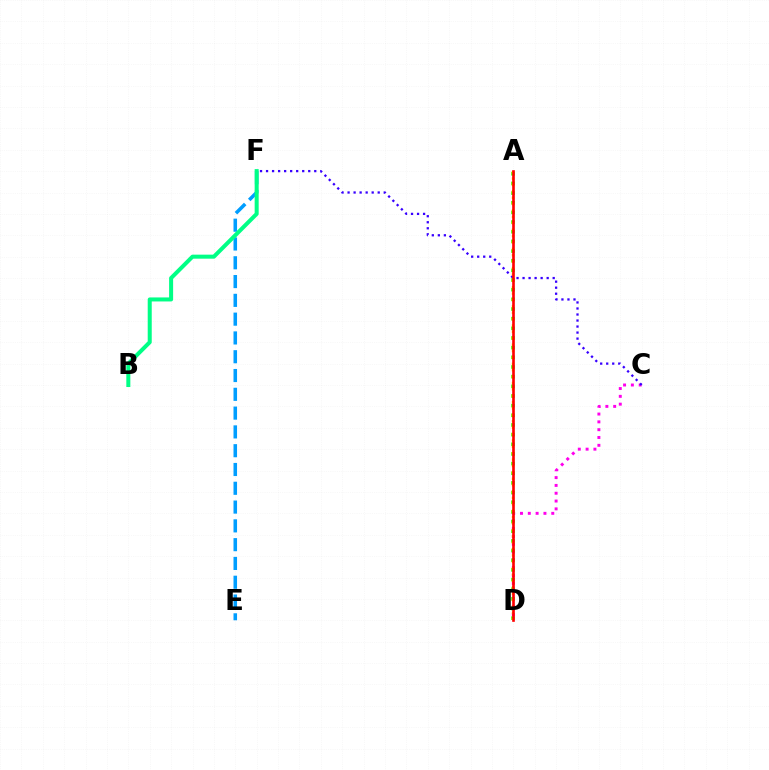{('C', 'D'): [{'color': '#ff00ed', 'line_style': 'dotted', 'thickness': 2.12}], ('A', 'D'): [{'color': '#4fff00', 'line_style': 'dotted', 'thickness': 2.62}, {'color': '#ffd500', 'line_style': 'dotted', 'thickness': 1.74}, {'color': '#ff0000', 'line_style': 'solid', 'thickness': 1.9}], ('C', 'F'): [{'color': '#3700ff', 'line_style': 'dotted', 'thickness': 1.64}], ('E', 'F'): [{'color': '#009eff', 'line_style': 'dashed', 'thickness': 2.55}], ('B', 'F'): [{'color': '#00ff86', 'line_style': 'solid', 'thickness': 2.9}]}